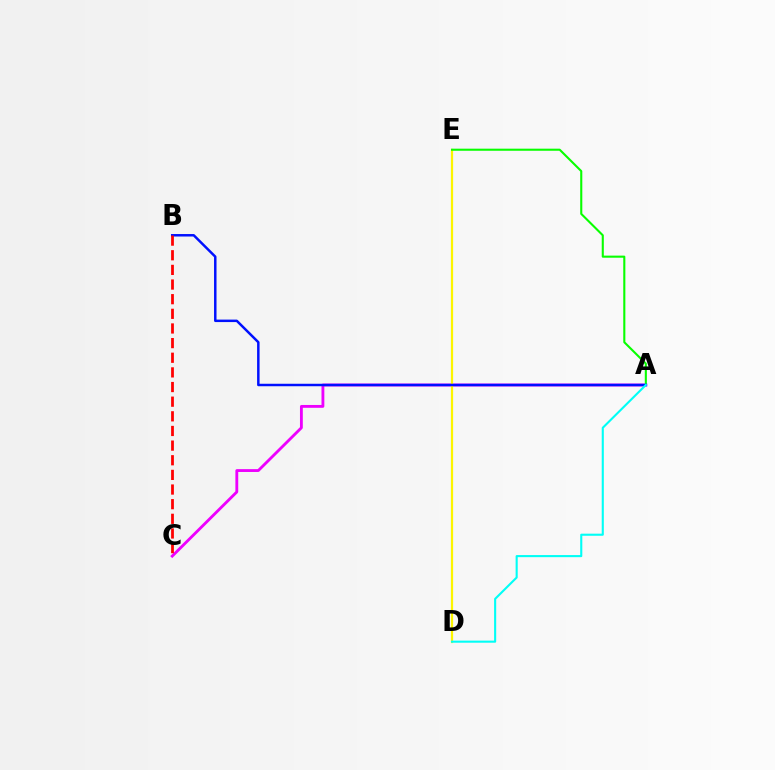{('A', 'C'): [{'color': '#ee00ff', 'line_style': 'solid', 'thickness': 2.05}], ('D', 'E'): [{'color': '#fcf500', 'line_style': 'solid', 'thickness': 1.61}], ('A', 'E'): [{'color': '#08ff00', 'line_style': 'solid', 'thickness': 1.51}], ('A', 'B'): [{'color': '#0010ff', 'line_style': 'solid', 'thickness': 1.78}], ('A', 'D'): [{'color': '#00fff6', 'line_style': 'solid', 'thickness': 1.51}], ('B', 'C'): [{'color': '#ff0000', 'line_style': 'dashed', 'thickness': 1.99}]}